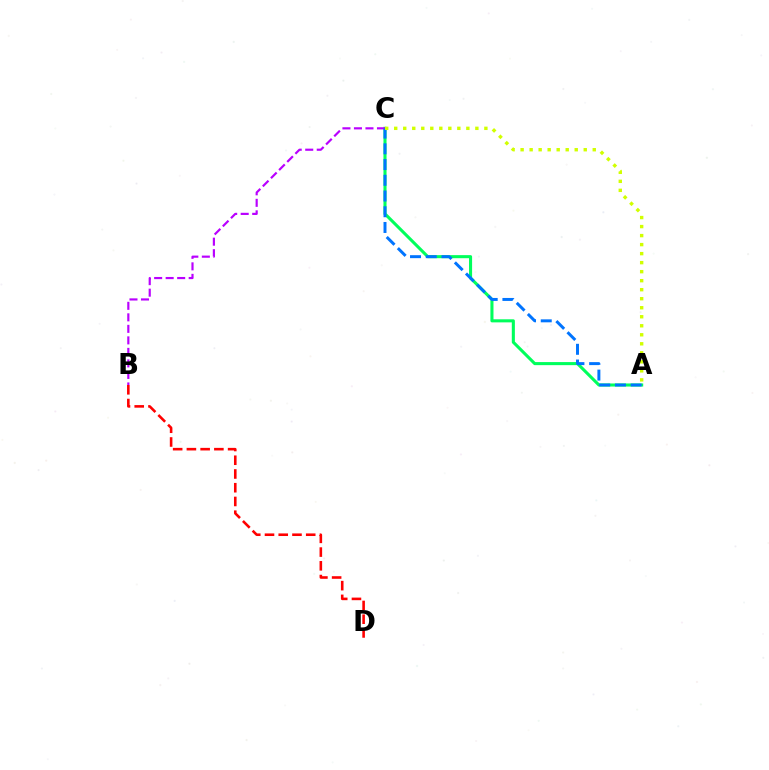{('A', 'C'): [{'color': '#00ff5c', 'line_style': 'solid', 'thickness': 2.21}, {'color': '#0074ff', 'line_style': 'dashed', 'thickness': 2.14}, {'color': '#d1ff00', 'line_style': 'dotted', 'thickness': 2.45}], ('B', 'C'): [{'color': '#b900ff', 'line_style': 'dashed', 'thickness': 1.56}], ('B', 'D'): [{'color': '#ff0000', 'line_style': 'dashed', 'thickness': 1.87}]}